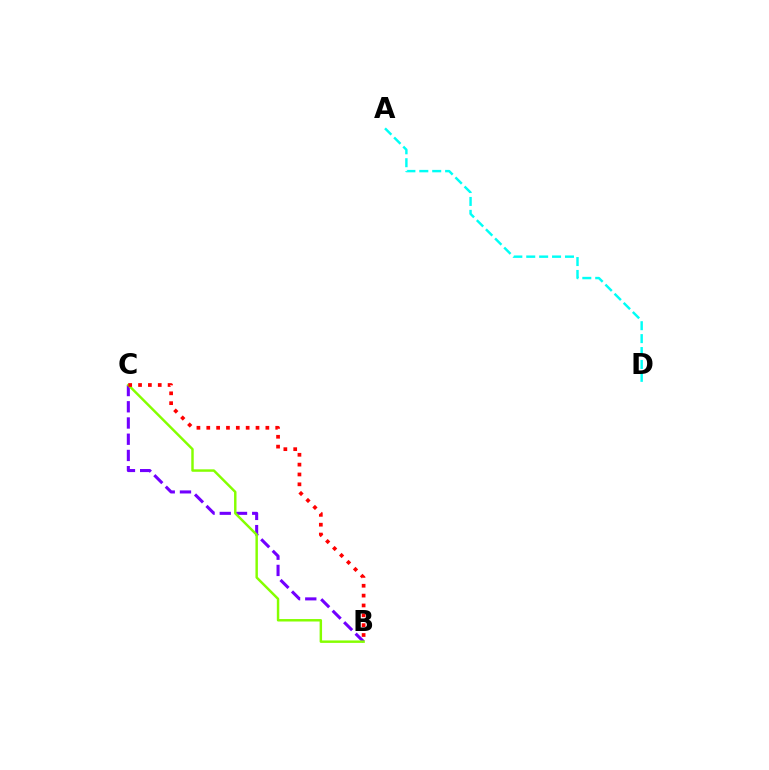{('A', 'D'): [{'color': '#00fff6', 'line_style': 'dashed', 'thickness': 1.75}], ('B', 'C'): [{'color': '#7200ff', 'line_style': 'dashed', 'thickness': 2.2}, {'color': '#84ff00', 'line_style': 'solid', 'thickness': 1.77}, {'color': '#ff0000', 'line_style': 'dotted', 'thickness': 2.68}]}